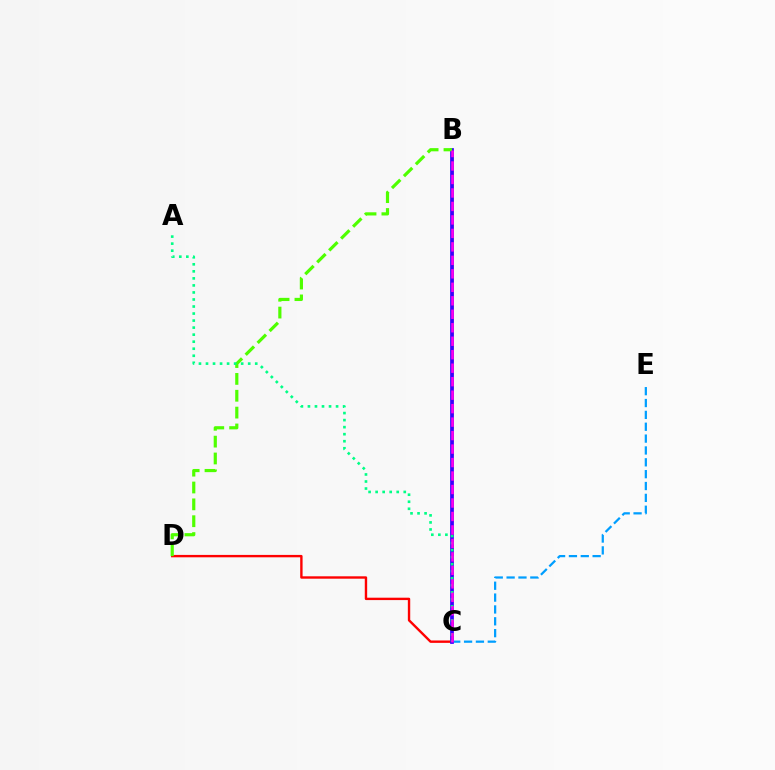{('C', 'E'): [{'color': '#009eff', 'line_style': 'dashed', 'thickness': 1.61}], ('B', 'C'): [{'color': '#ffd500', 'line_style': 'dashed', 'thickness': 1.81}, {'color': '#3700ff', 'line_style': 'solid', 'thickness': 2.7}, {'color': '#ff00ed', 'line_style': 'dashed', 'thickness': 1.83}], ('C', 'D'): [{'color': '#ff0000', 'line_style': 'solid', 'thickness': 1.72}], ('B', 'D'): [{'color': '#4fff00', 'line_style': 'dashed', 'thickness': 2.29}], ('A', 'C'): [{'color': '#00ff86', 'line_style': 'dotted', 'thickness': 1.91}]}